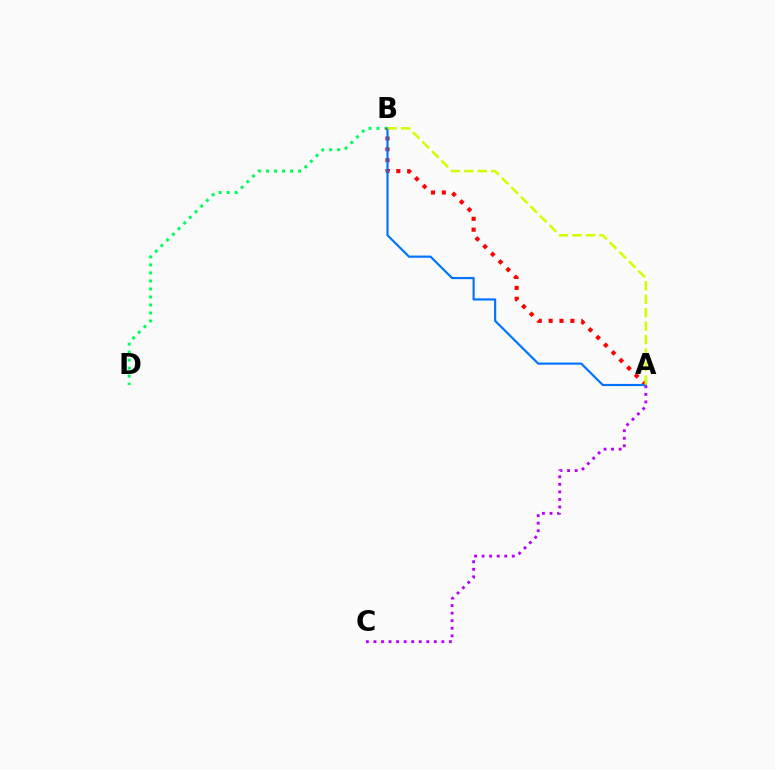{('B', 'D'): [{'color': '#00ff5c', 'line_style': 'dotted', 'thickness': 2.18}], ('A', 'B'): [{'color': '#ff0000', 'line_style': 'dotted', 'thickness': 2.95}, {'color': '#0074ff', 'line_style': 'solid', 'thickness': 1.57}, {'color': '#d1ff00', 'line_style': 'dashed', 'thickness': 1.83}], ('A', 'C'): [{'color': '#b900ff', 'line_style': 'dotted', 'thickness': 2.05}]}